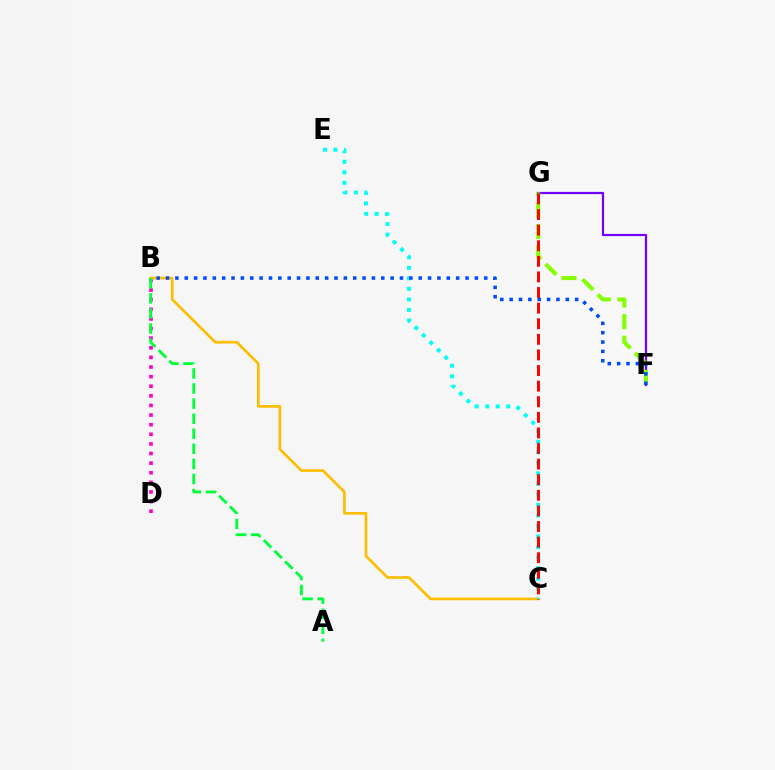{('F', 'G'): [{'color': '#7200ff', 'line_style': 'solid', 'thickness': 1.6}, {'color': '#84ff00', 'line_style': 'dashed', 'thickness': 2.93}], ('B', 'D'): [{'color': '#ff00cf', 'line_style': 'dotted', 'thickness': 2.61}], ('B', 'C'): [{'color': '#ffbd00', 'line_style': 'solid', 'thickness': 1.92}], ('C', 'E'): [{'color': '#00fff6', 'line_style': 'dotted', 'thickness': 2.86}], ('A', 'B'): [{'color': '#00ff39', 'line_style': 'dashed', 'thickness': 2.05}], ('C', 'G'): [{'color': '#ff0000', 'line_style': 'dashed', 'thickness': 2.12}], ('B', 'F'): [{'color': '#004bff', 'line_style': 'dotted', 'thickness': 2.54}]}